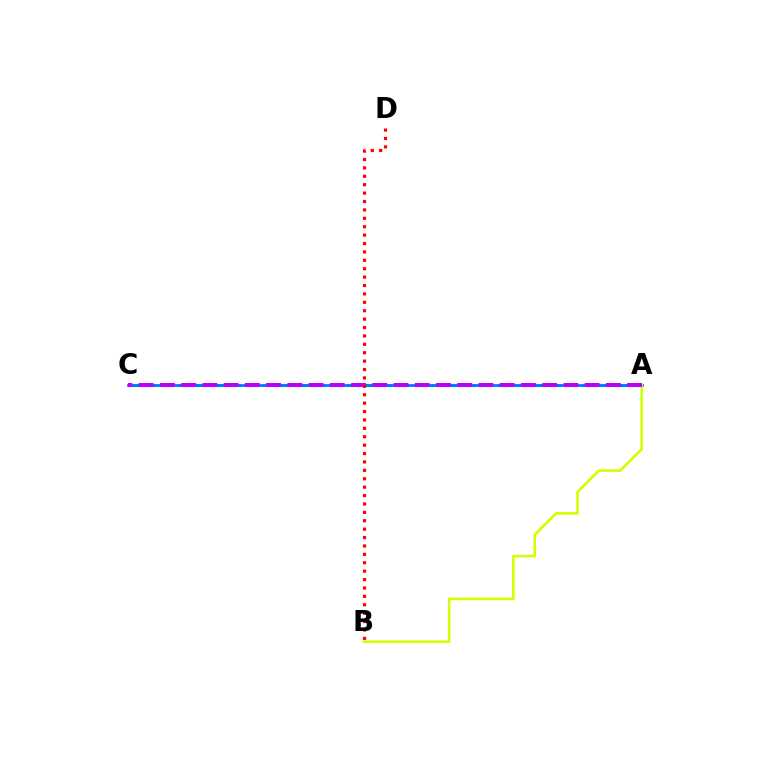{('A', 'C'): [{'color': '#00ff5c', 'line_style': 'dashed', 'thickness': 2.28}, {'color': '#0074ff', 'line_style': 'solid', 'thickness': 1.96}, {'color': '#b900ff', 'line_style': 'dashed', 'thickness': 2.88}], ('A', 'B'): [{'color': '#d1ff00', 'line_style': 'solid', 'thickness': 1.86}], ('B', 'D'): [{'color': '#ff0000', 'line_style': 'dotted', 'thickness': 2.28}]}